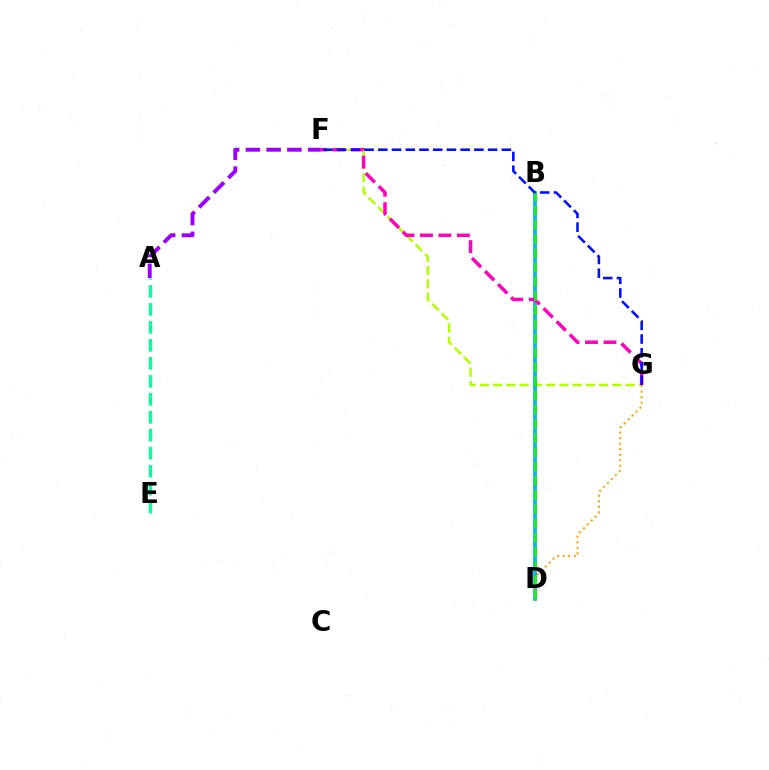{('F', 'G'): [{'color': '#b3ff00', 'line_style': 'dashed', 'thickness': 1.8}, {'color': '#ff00bd', 'line_style': 'dashed', 'thickness': 2.51}, {'color': '#0010ff', 'line_style': 'dashed', 'thickness': 1.86}], ('A', 'F'): [{'color': '#9b00ff', 'line_style': 'dashed', 'thickness': 2.82}], ('B', 'D'): [{'color': '#ff0000', 'line_style': 'dotted', 'thickness': 1.81}, {'color': '#00b5ff', 'line_style': 'solid', 'thickness': 2.69}, {'color': '#08ff00', 'line_style': 'dashed', 'thickness': 1.93}], ('D', 'G'): [{'color': '#ffa500', 'line_style': 'dotted', 'thickness': 1.51}], ('A', 'E'): [{'color': '#00ff9d', 'line_style': 'dashed', 'thickness': 2.44}]}